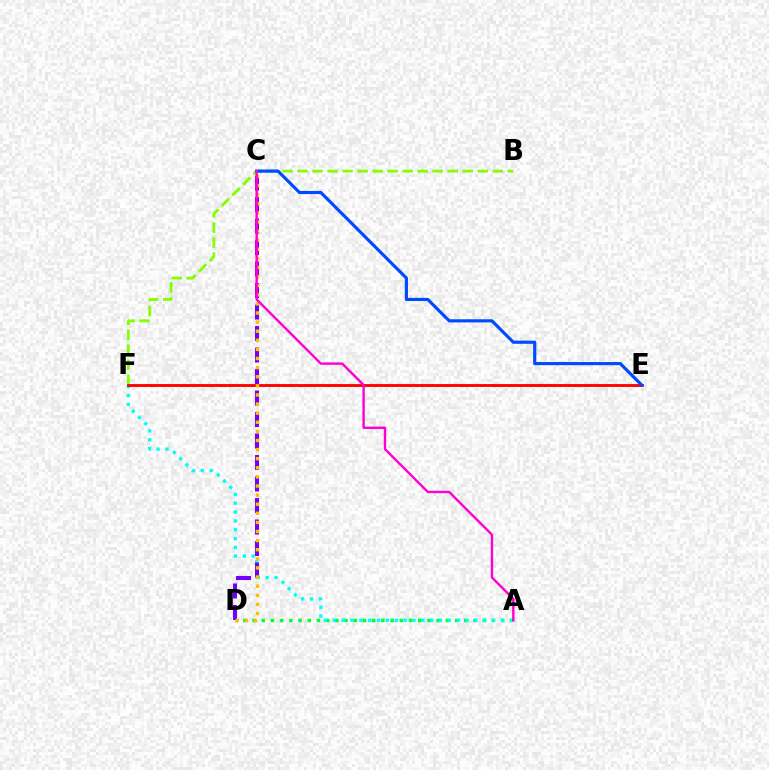{('A', 'D'): [{'color': '#00ff39', 'line_style': 'dotted', 'thickness': 2.5}], ('A', 'F'): [{'color': '#00fff6', 'line_style': 'dotted', 'thickness': 2.4}], ('B', 'F'): [{'color': '#84ff00', 'line_style': 'dashed', 'thickness': 2.04}], ('E', 'F'): [{'color': '#ff0000', 'line_style': 'solid', 'thickness': 2.05}], ('C', 'D'): [{'color': '#7200ff', 'line_style': 'dashed', 'thickness': 2.92}, {'color': '#ffbd00', 'line_style': 'dotted', 'thickness': 2.47}], ('C', 'E'): [{'color': '#004bff', 'line_style': 'solid', 'thickness': 2.27}], ('A', 'C'): [{'color': '#ff00cf', 'line_style': 'solid', 'thickness': 1.72}]}